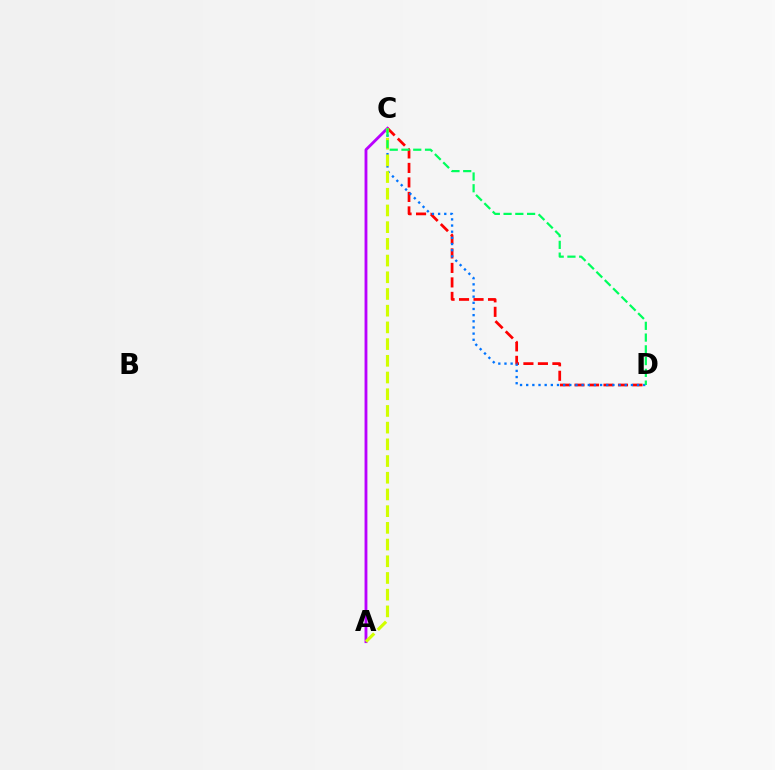{('A', 'C'): [{'color': '#b900ff', 'line_style': 'solid', 'thickness': 2.05}, {'color': '#d1ff00', 'line_style': 'dashed', 'thickness': 2.27}], ('C', 'D'): [{'color': '#ff0000', 'line_style': 'dashed', 'thickness': 1.97}, {'color': '#0074ff', 'line_style': 'dotted', 'thickness': 1.67}, {'color': '#00ff5c', 'line_style': 'dashed', 'thickness': 1.6}]}